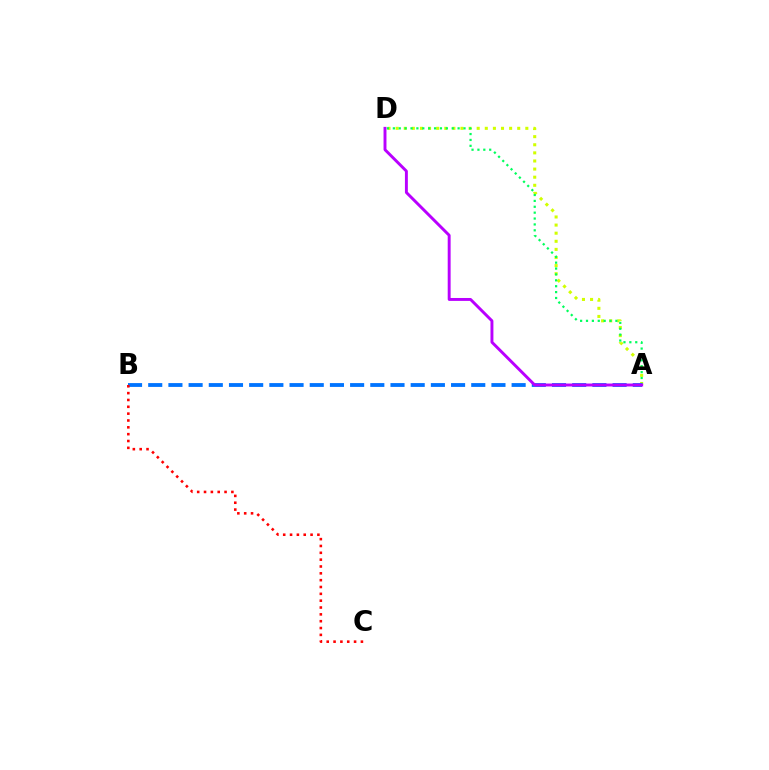{('A', 'D'): [{'color': '#d1ff00', 'line_style': 'dotted', 'thickness': 2.2}, {'color': '#00ff5c', 'line_style': 'dotted', 'thickness': 1.6}, {'color': '#b900ff', 'line_style': 'solid', 'thickness': 2.1}], ('A', 'B'): [{'color': '#0074ff', 'line_style': 'dashed', 'thickness': 2.74}], ('B', 'C'): [{'color': '#ff0000', 'line_style': 'dotted', 'thickness': 1.86}]}